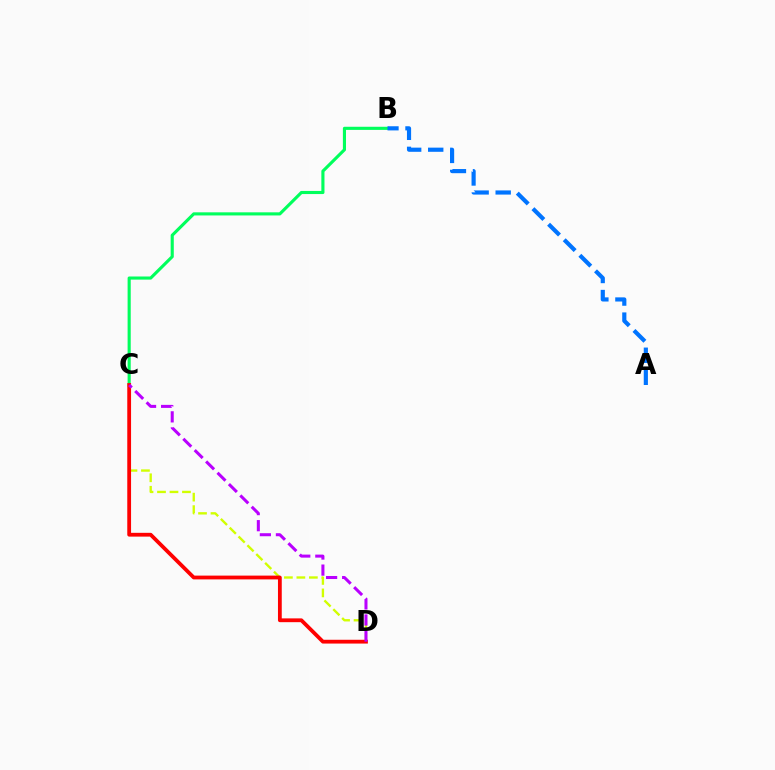{('B', 'C'): [{'color': '#00ff5c', 'line_style': 'solid', 'thickness': 2.25}], ('A', 'B'): [{'color': '#0074ff', 'line_style': 'dashed', 'thickness': 3.0}], ('C', 'D'): [{'color': '#d1ff00', 'line_style': 'dashed', 'thickness': 1.7}, {'color': '#ff0000', 'line_style': 'solid', 'thickness': 2.73}, {'color': '#b900ff', 'line_style': 'dashed', 'thickness': 2.18}]}